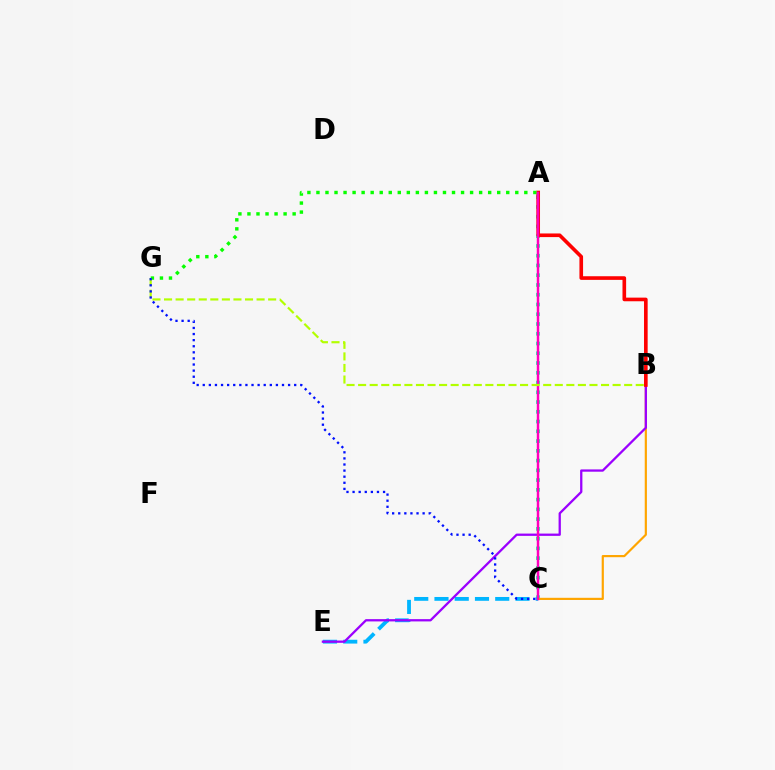{('A', 'C'): [{'color': '#00ff9d', 'line_style': 'dotted', 'thickness': 2.65}, {'color': '#ff00bd', 'line_style': 'solid', 'thickness': 1.78}], ('C', 'E'): [{'color': '#00b5ff', 'line_style': 'dashed', 'thickness': 2.75}], ('B', 'C'): [{'color': '#ffa500', 'line_style': 'solid', 'thickness': 1.57}], ('B', 'E'): [{'color': '#9b00ff', 'line_style': 'solid', 'thickness': 1.65}], ('A', 'B'): [{'color': '#ff0000', 'line_style': 'solid', 'thickness': 2.62}], ('A', 'G'): [{'color': '#08ff00', 'line_style': 'dotted', 'thickness': 2.46}], ('B', 'G'): [{'color': '#b3ff00', 'line_style': 'dashed', 'thickness': 1.57}], ('C', 'G'): [{'color': '#0010ff', 'line_style': 'dotted', 'thickness': 1.66}]}